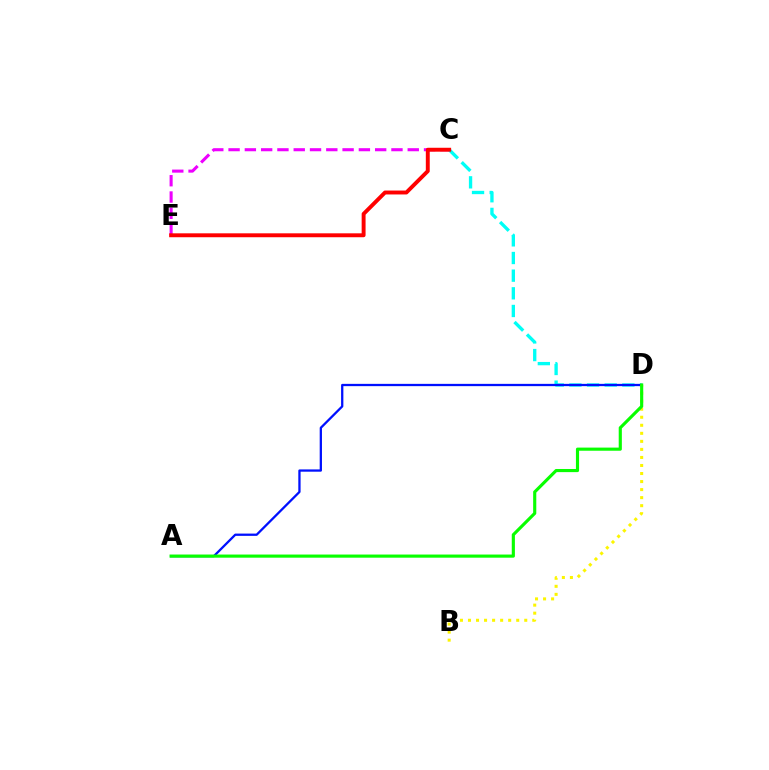{('C', 'E'): [{'color': '#ee00ff', 'line_style': 'dashed', 'thickness': 2.21}, {'color': '#ff0000', 'line_style': 'solid', 'thickness': 2.82}], ('C', 'D'): [{'color': '#00fff6', 'line_style': 'dashed', 'thickness': 2.4}], ('A', 'D'): [{'color': '#0010ff', 'line_style': 'solid', 'thickness': 1.64}, {'color': '#08ff00', 'line_style': 'solid', 'thickness': 2.26}], ('B', 'D'): [{'color': '#fcf500', 'line_style': 'dotted', 'thickness': 2.18}]}